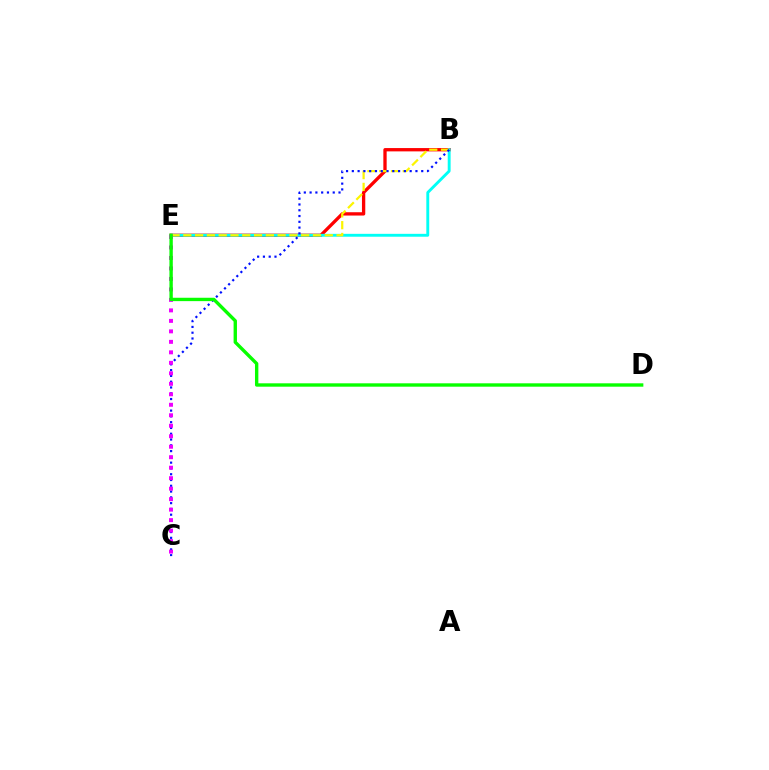{('B', 'E'): [{'color': '#ff0000', 'line_style': 'solid', 'thickness': 2.39}, {'color': '#00fff6', 'line_style': 'solid', 'thickness': 2.08}, {'color': '#fcf500', 'line_style': 'dashed', 'thickness': 1.6}], ('B', 'C'): [{'color': '#0010ff', 'line_style': 'dotted', 'thickness': 1.57}], ('C', 'E'): [{'color': '#ee00ff', 'line_style': 'dotted', 'thickness': 2.85}], ('D', 'E'): [{'color': '#08ff00', 'line_style': 'solid', 'thickness': 2.43}]}